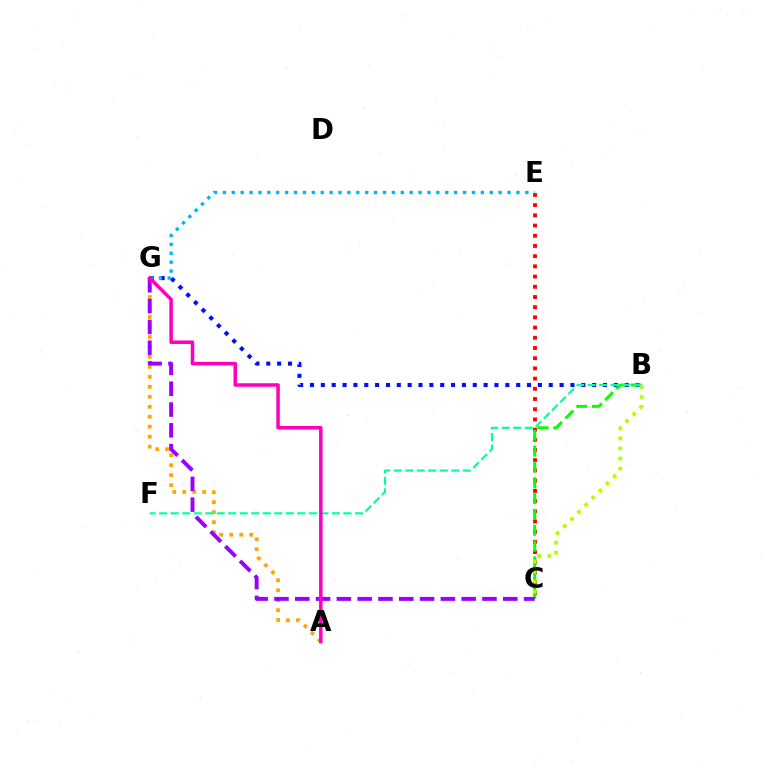{('B', 'G'): [{'color': '#0010ff', 'line_style': 'dotted', 'thickness': 2.95}], ('C', 'E'): [{'color': '#ff0000', 'line_style': 'dotted', 'thickness': 2.77}], ('E', 'G'): [{'color': '#00b5ff', 'line_style': 'dotted', 'thickness': 2.42}], ('A', 'G'): [{'color': '#ffa500', 'line_style': 'dotted', 'thickness': 2.71}, {'color': '#ff00bd', 'line_style': 'solid', 'thickness': 2.54}], ('B', 'C'): [{'color': '#08ff00', 'line_style': 'dashed', 'thickness': 2.15}, {'color': '#b3ff00', 'line_style': 'dotted', 'thickness': 2.73}], ('B', 'F'): [{'color': '#00ff9d', 'line_style': 'dashed', 'thickness': 1.56}], ('C', 'G'): [{'color': '#9b00ff', 'line_style': 'dashed', 'thickness': 2.83}]}